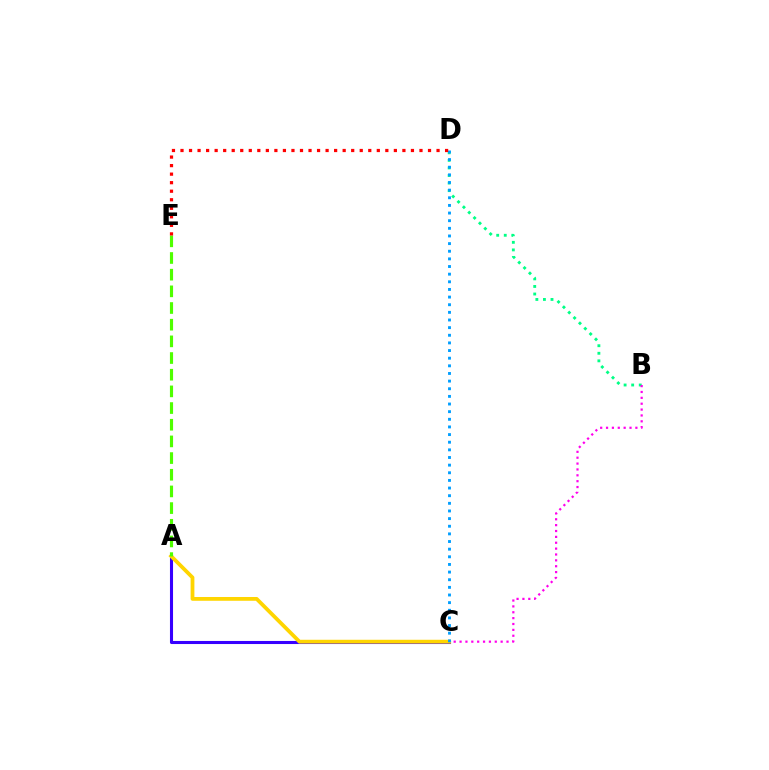{('B', 'D'): [{'color': '#00ff86', 'line_style': 'dotted', 'thickness': 2.06}], ('B', 'C'): [{'color': '#ff00ed', 'line_style': 'dotted', 'thickness': 1.59}], ('A', 'C'): [{'color': '#3700ff', 'line_style': 'solid', 'thickness': 2.21}, {'color': '#ffd500', 'line_style': 'solid', 'thickness': 2.73}], ('C', 'D'): [{'color': '#009eff', 'line_style': 'dotted', 'thickness': 2.08}], ('A', 'E'): [{'color': '#4fff00', 'line_style': 'dashed', 'thickness': 2.27}], ('D', 'E'): [{'color': '#ff0000', 'line_style': 'dotted', 'thickness': 2.32}]}